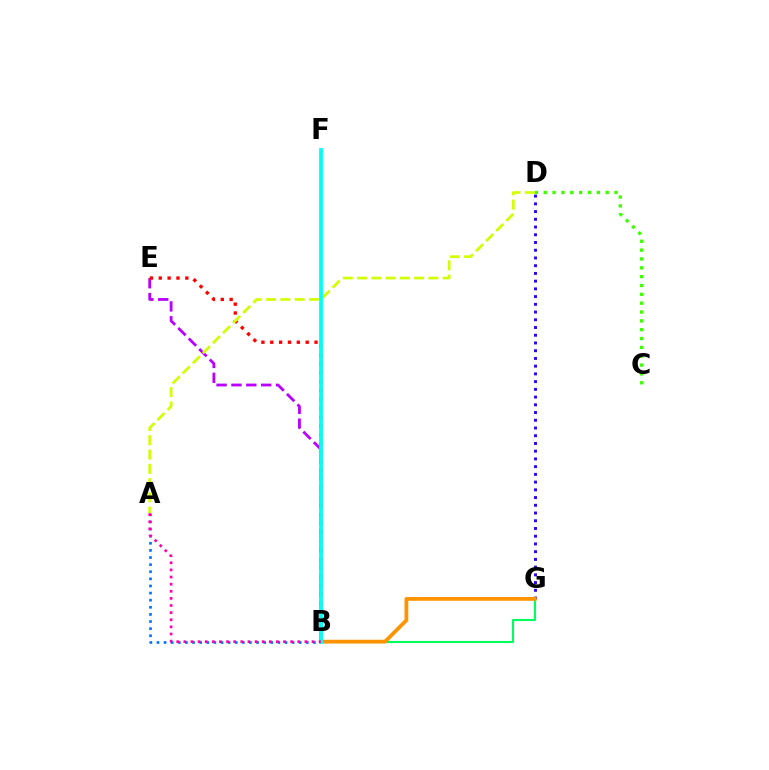{('B', 'E'): [{'color': '#b900ff', 'line_style': 'dashed', 'thickness': 2.02}, {'color': '#ff0000', 'line_style': 'dotted', 'thickness': 2.41}], ('D', 'G'): [{'color': '#2500ff', 'line_style': 'dotted', 'thickness': 2.1}], ('B', 'G'): [{'color': '#00ff5c', 'line_style': 'solid', 'thickness': 1.52}, {'color': '#ff9400', 'line_style': 'solid', 'thickness': 2.73}], ('C', 'D'): [{'color': '#3dff00', 'line_style': 'dotted', 'thickness': 2.4}], ('A', 'B'): [{'color': '#0074ff', 'line_style': 'dotted', 'thickness': 1.93}, {'color': '#ff00ac', 'line_style': 'dotted', 'thickness': 1.93}], ('A', 'D'): [{'color': '#d1ff00', 'line_style': 'dashed', 'thickness': 1.94}], ('B', 'F'): [{'color': '#00fff6', 'line_style': 'solid', 'thickness': 2.71}]}